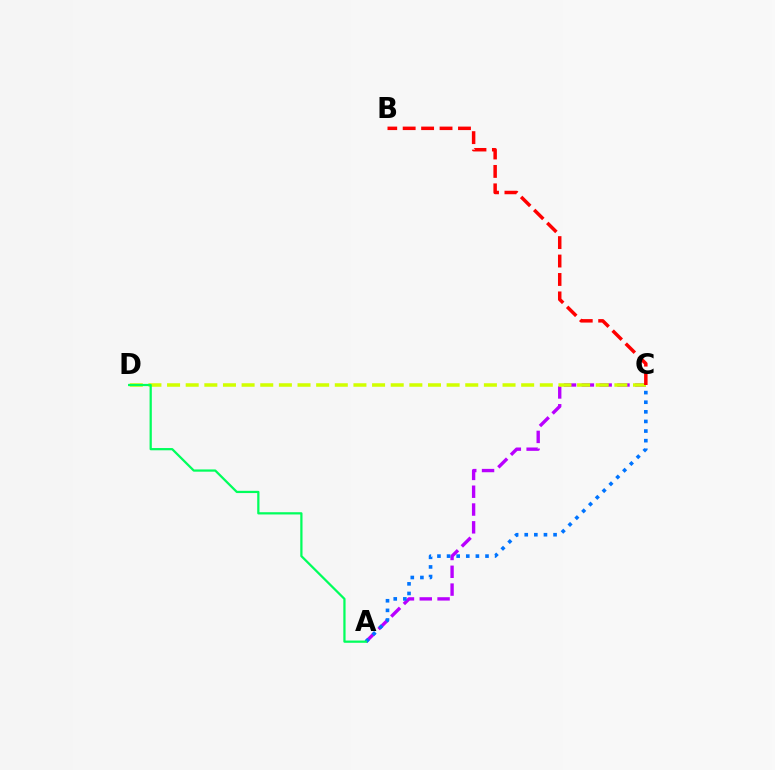{('A', 'C'): [{'color': '#b900ff', 'line_style': 'dashed', 'thickness': 2.42}, {'color': '#0074ff', 'line_style': 'dotted', 'thickness': 2.61}], ('C', 'D'): [{'color': '#d1ff00', 'line_style': 'dashed', 'thickness': 2.53}], ('A', 'D'): [{'color': '#00ff5c', 'line_style': 'solid', 'thickness': 1.62}], ('B', 'C'): [{'color': '#ff0000', 'line_style': 'dashed', 'thickness': 2.5}]}